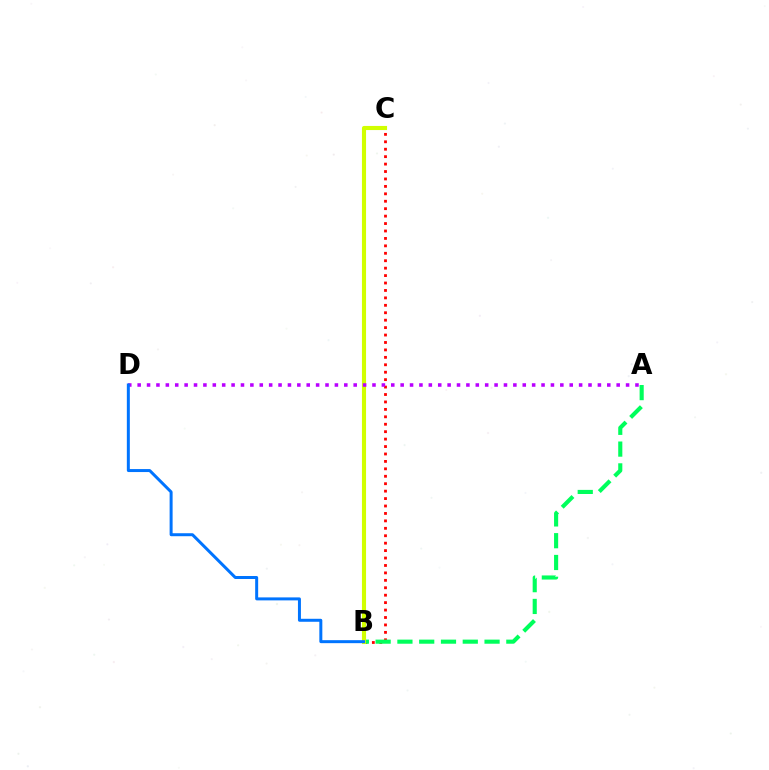{('B', 'C'): [{'color': '#ff0000', 'line_style': 'dotted', 'thickness': 2.02}, {'color': '#d1ff00', 'line_style': 'solid', 'thickness': 2.96}], ('A', 'B'): [{'color': '#00ff5c', 'line_style': 'dashed', 'thickness': 2.96}], ('A', 'D'): [{'color': '#b900ff', 'line_style': 'dotted', 'thickness': 2.55}], ('B', 'D'): [{'color': '#0074ff', 'line_style': 'solid', 'thickness': 2.15}]}